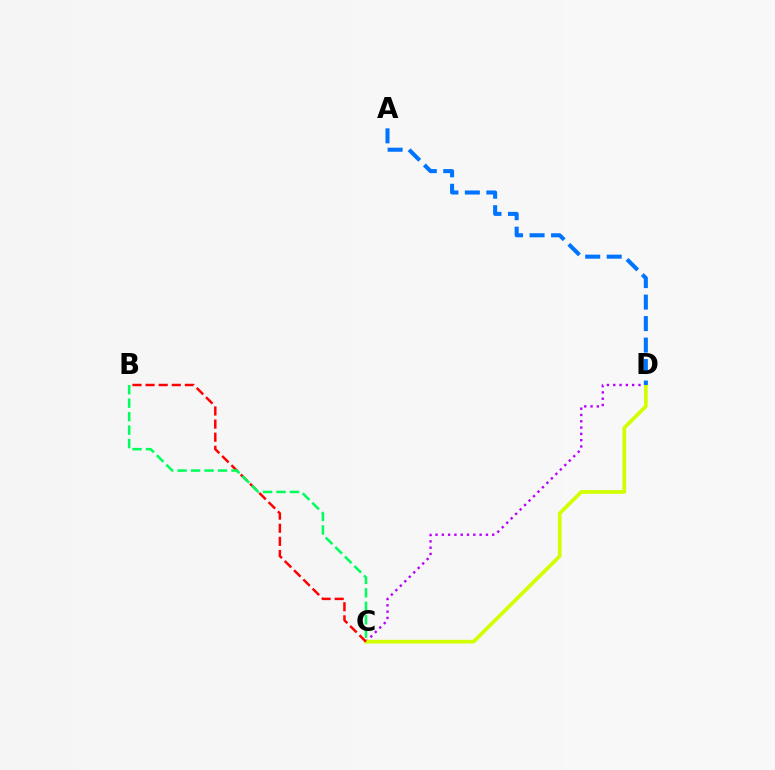{('C', 'D'): [{'color': '#b900ff', 'line_style': 'dotted', 'thickness': 1.71}, {'color': '#d1ff00', 'line_style': 'solid', 'thickness': 2.67}], ('B', 'C'): [{'color': '#ff0000', 'line_style': 'dashed', 'thickness': 1.78}, {'color': '#00ff5c', 'line_style': 'dashed', 'thickness': 1.83}], ('A', 'D'): [{'color': '#0074ff', 'line_style': 'dashed', 'thickness': 2.92}]}